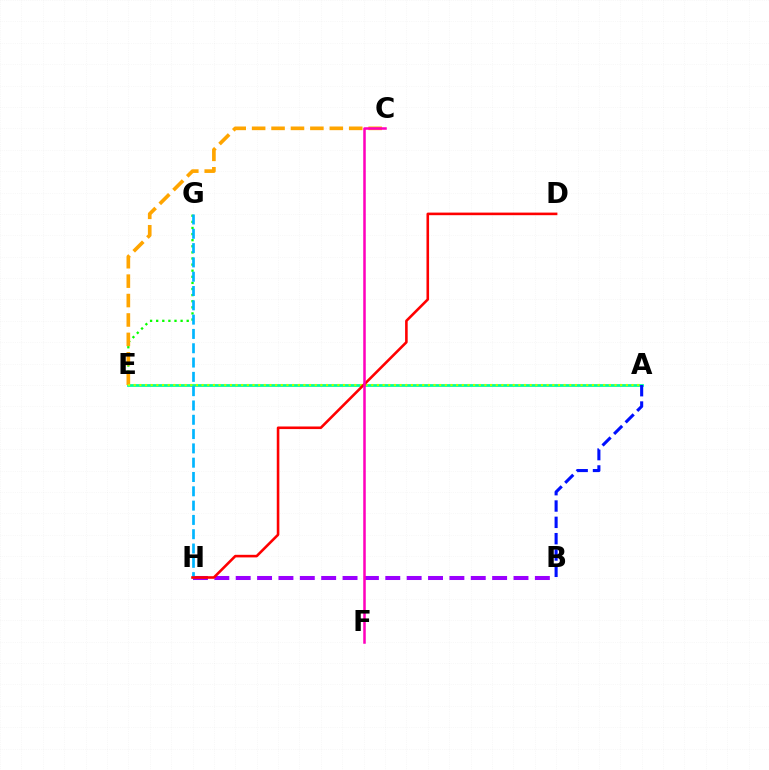{('A', 'E'): [{'color': '#00ff9d', 'line_style': 'solid', 'thickness': 2.0}, {'color': '#b3ff00', 'line_style': 'dotted', 'thickness': 1.54}], ('E', 'G'): [{'color': '#08ff00', 'line_style': 'dotted', 'thickness': 1.66}], ('C', 'E'): [{'color': '#ffa500', 'line_style': 'dashed', 'thickness': 2.64}], ('A', 'B'): [{'color': '#0010ff', 'line_style': 'dashed', 'thickness': 2.22}], ('B', 'H'): [{'color': '#9b00ff', 'line_style': 'dashed', 'thickness': 2.9}], ('G', 'H'): [{'color': '#00b5ff', 'line_style': 'dashed', 'thickness': 1.94}], ('D', 'H'): [{'color': '#ff0000', 'line_style': 'solid', 'thickness': 1.86}], ('C', 'F'): [{'color': '#ff00bd', 'line_style': 'solid', 'thickness': 1.82}]}